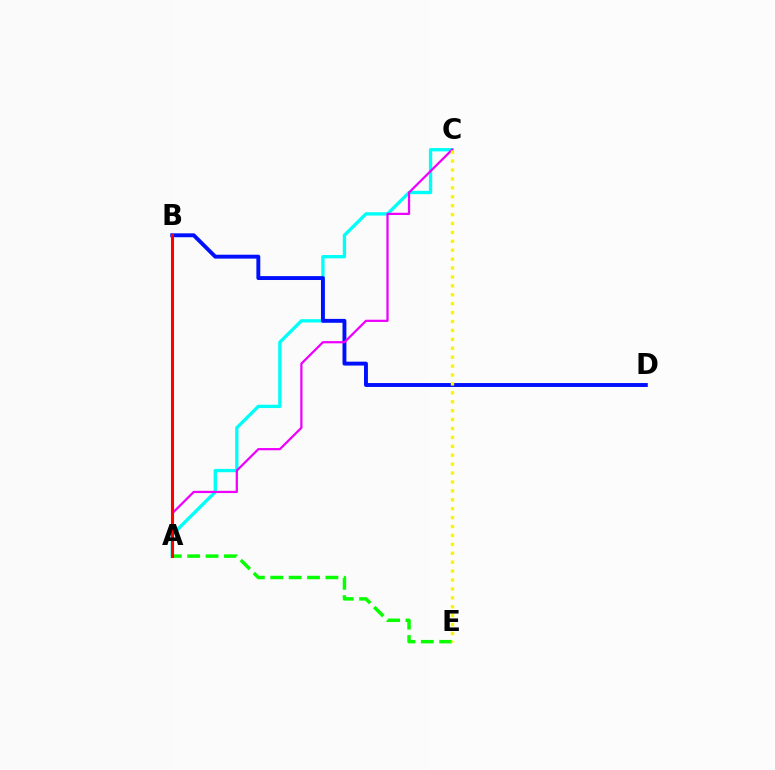{('A', 'C'): [{'color': '#00fff6', 'line_style': 'solid', 'thickness': 2.4}, {'color': '#ee00ff', 'line_style': 'solid', 'thickness': 1.61}], ('A', 'E'): [{'color': '#08ff00', 'line_style': 'dashed', 'thickness': 2.5}], ('B', 'D'): [{'color': '#0010ff', 'line_style': 'solid', 'thickness': 2.81}], ('C', 'E'): [{'color': '#fcf500', 'line_style': 'dotted', 'thickness': 2.42}], ('A', 'B'): [{'color': '#ff0000', 'line_style': 'solid', 'thickness': 2.22}]}